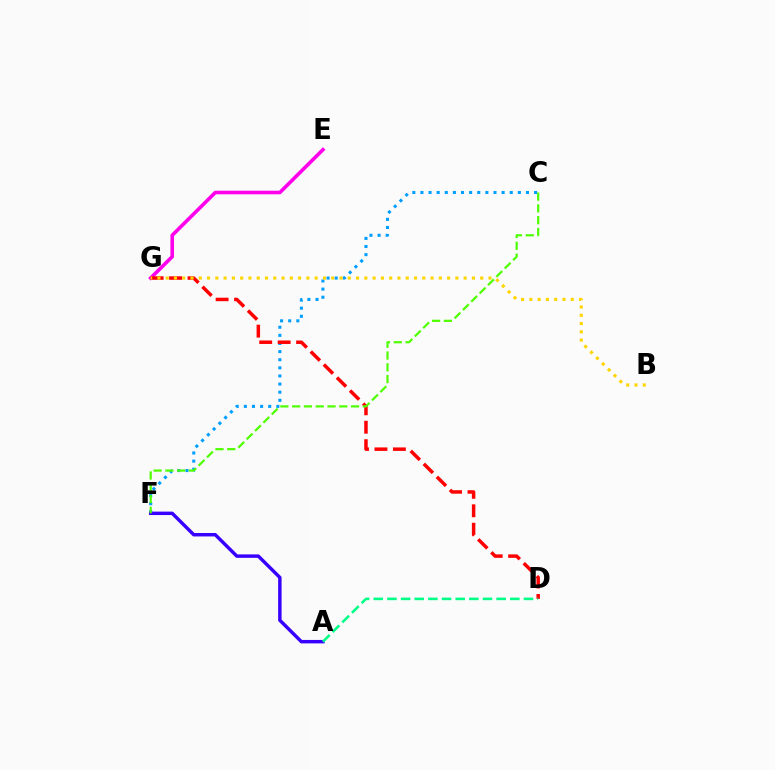{('C', 'F'): [{'color': '#009eff', 'line_style': 'dotted', 'thickness': 2.21}, {'color': '#4fff00', 'line_style': 'dashed', 'thickness': 1.6}], ('A', 'F'): [{'color': '#3700ff', 'line_style': 'solid', 'thickness': 2.47}], ('E', 'G'): [{'color': '#ff00ed', 'line_style': 'solid', 'thickness': 2.6}], ('D', 'G'): [{'color': '#ff0000', 'line_style': 'dashed', 'thickness': 2.51}], ('B', 'G'): [{'color': '#ffd500', 'line_style': 'dotted', 'thickness': 2.25}], ('A', 'D'): [{'color': '#00ff86', 'line_style': 'dashed', 'thickness': 1.85}]}